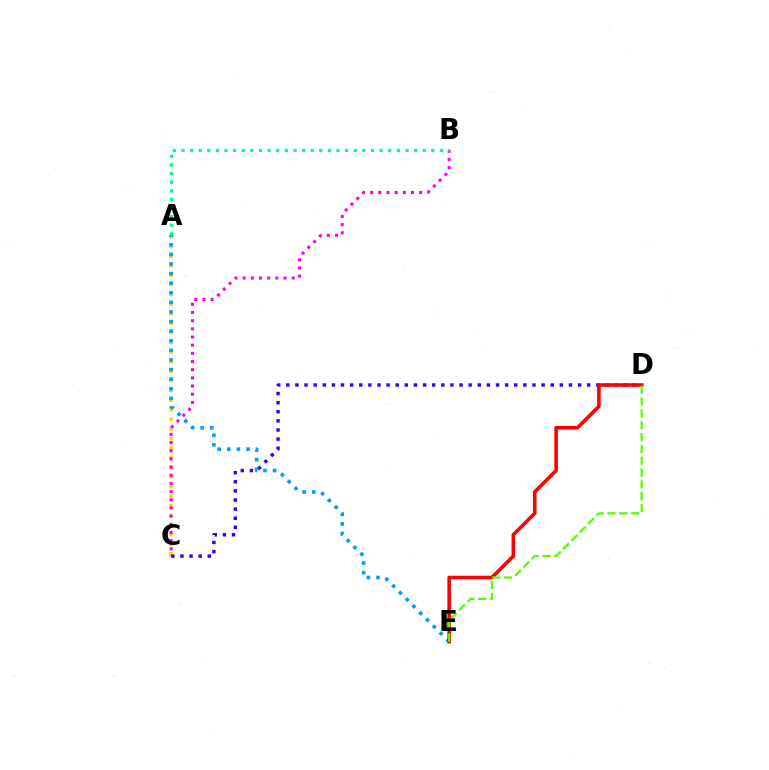{('A', 'C'): [{'color': '#ffd500', 'line_style': 'dotted', 'thickness': 2.61}], ('B', 'C'): [{'color': '#ff00ed', 'line_style': 'dotted', 'thickness': 2.22}], ('C', 'D'): [{'color': '#3700ff', 'line_style': 'dotted', 'thickness': 2.48}], ('A', 'E'): [{'color': '#009eff', 'line_style': 'dotted', 'thickness': 2.61}], ('D', 'E'): [{'color': '#ff0000', 'line_style': 'solid', 'thickness': 2.58}, {'color': '#4fff00', 'line_style': 'dashed', 'thickness': 1.61}], ('A', 'B'): [{'color': '#00ff86', 'line_style': 'dotted', 'thickness': 2.34}]}